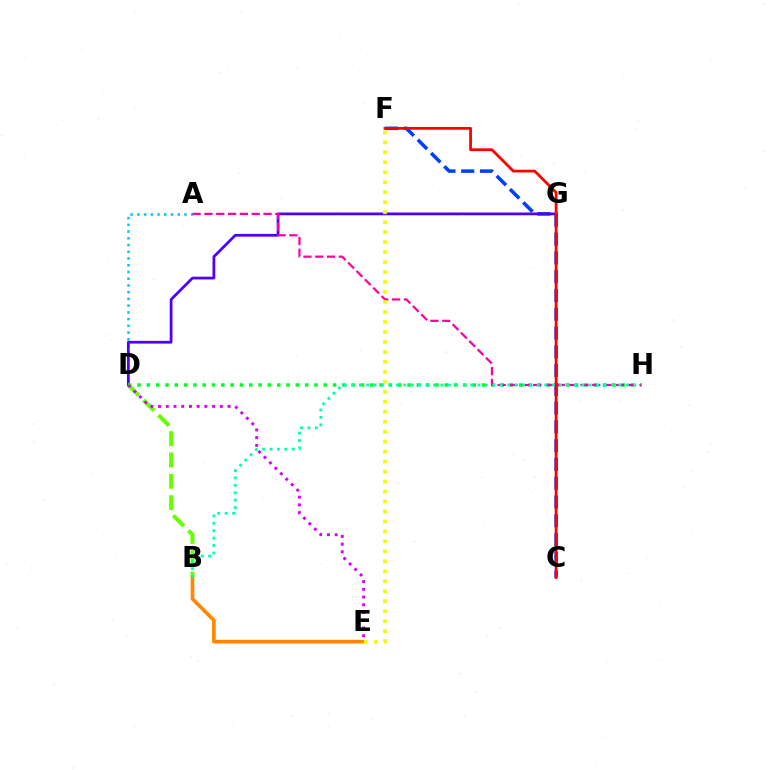{('B', 'E'): [{'color': '#ff8800', 'line_style': 'solid', 'thickness': 2.65}], ('A', 'D'): [{'color': '#00c7ff', 'line_style': 'dotted', 'thickness': 1.83}], ('C', 'F'): [{'color': '#003fff', 'line_style': 'dashed', 'thickness': 2.55}, {'color': '#ff0000', 'line_style': 'solid', 'thickness': 2.0}], ('D', 'G'): [{'color': '#4f00ff', 'line_style': 'solid', 'thickness': 1.98}], ('D', 'H'): [{'color': '#00ff27', 'line_style': 'dotted', 'thickness': 2.53}], ('A', 'H'): [{'color': '#ff00a0', 'line_style': 'dashed', 'thickness': 1.61}], ('B', 'D'): [{'color': '#66ff00', 'line_style': 'dashed', 'thickness': 2.9}], ('E', 'F'): [{'color': '#eeff00', 'line_style': 'dotted', 'thickness': 2.71}], ('D', 'E'): [{'color': '#d600ff', 'line_style': 'dotted', 'thickness': 2.1}], ('B', 'H'): [{'color': '#00ffaf', 'line_style': 'dotted', 'thickness': 2.02}]}